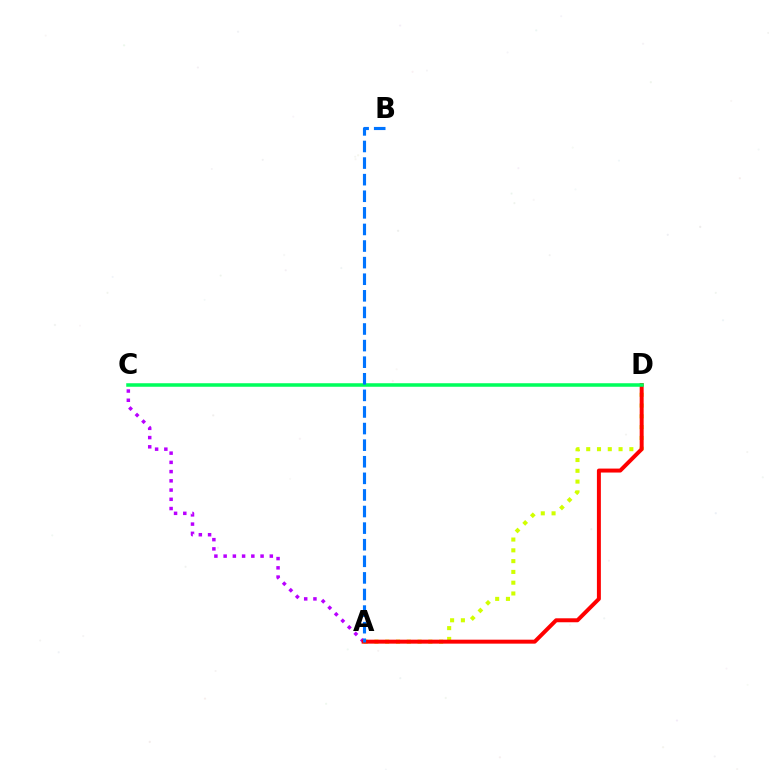{('A', 'C'): [{'color': '#b900ff', 'line_style': 'dotted', 'thickness': 2.51}], ('A', 'D'): [{'color': '#d1ff00', 'line_style': 'dotted', 'thickness': 2.93}, {'color': '#ff0000', 'line_style': 'solid', 'thickness': 2.86}], ('C', 'D'): [{'color': '#00ff5c', 'line_style': 'solid', 'thickness': 2.54}], ('A', 'B'): [{'color': '#0074ff', 'line_style': 'dashed', 'thickness': 2.25}]}